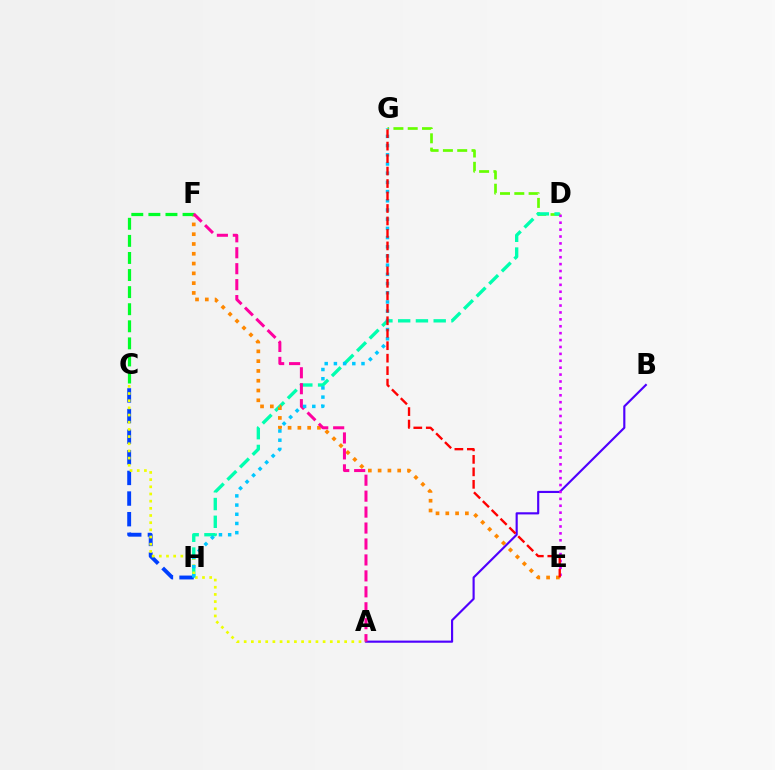{('D', 'G'): [{'color': '#66ff00', 'line_style': 'dashed', 'thickness': 1.94}], ('D', 'H'): [{'color': '#00ffaf', 'line_style': 'dashed', 'thickness': 2.41}], ('A', 'B'): [{'color': '#4f00ff', 'line_style': 'solid', 'thickness': 1.55}], ('C', 'H'): [{'color': '#003fff', 'line_style': 'dashed', 'thickness': 2.8}], ('D', 'E'): [{'color': '#d600ff', 'line_style': 'dotted', 'thickness': 1.88}], ('E', 'F'): [{'color': '#ff8800', 'line_style': 'dotted', 'thickness': 2.66}], ('C', 'F'): [{'color': '#00ff27', 'line_style': 'dashed', 'thickness': 2.32}], ('A', 'F'): [{'color': '#ff00a0', 'line_style': 'dashed', 'thickness': 2.17}], ('A', 'C'): [{'color': '#eeff00', 'line_style': 'dotted', 'thickness': 1.95}], ('G', 'H'): [{'color': '#00c7ff', 'line_style': 'dotted', 'thickness': 2.5}], ('E', 'G'): [{'color': '#ff0000', 'line_style': 'dashed', 'thickness': 1.69}]}